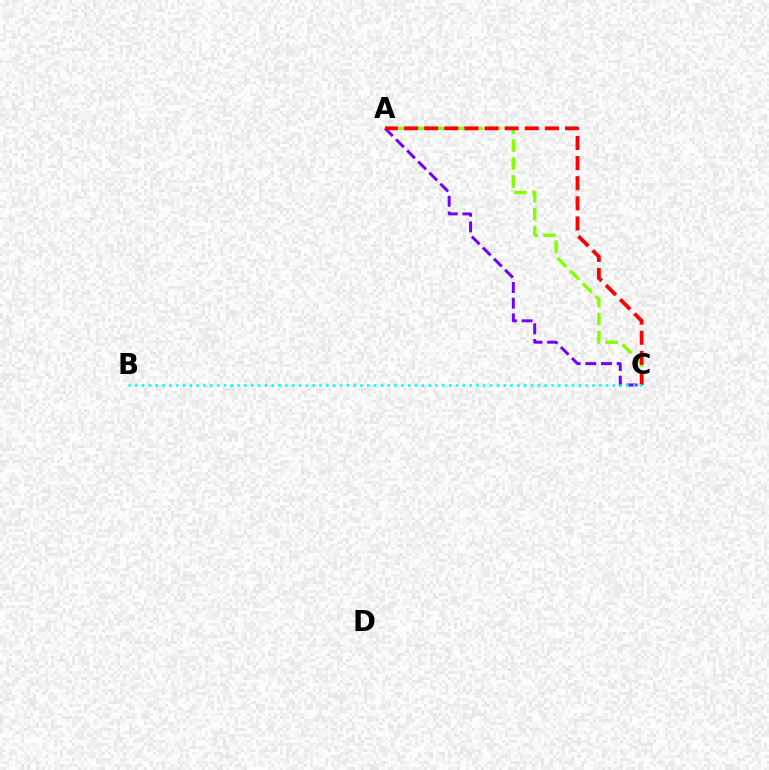{('A', 'C'): [{'color': '#7200ff', 'line_style': 'dashed', 'thickness': 2.13}, {'color': '#84ff00', 'line_style': 'dashed', 'thickness': 2.44}, {'color': '#ff0000', 'line_style': 'dashed', 'thickness': 2.73}], ('B', 'C'): [{'color': '#00fff6', 'line_style': 'dotted', 'thickness': 1.85}]}